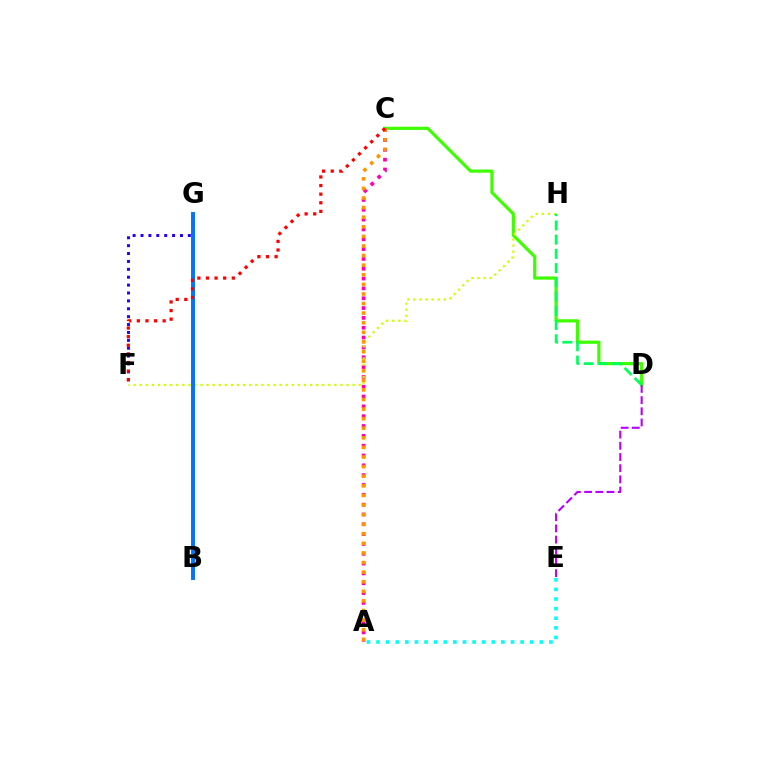{('C', 'D'): [{'color': '#3dff00', 'line_style': 'solid', 'thickness': 2.3}], ('A', 'E'): [{'color': '#00fff6', 'line_style': 'dotted', 'thickness': 2.61}], ('A', 'C'): [{'color': '#ff00ac', 'line_style': 'dotted', 'thickness': 2.67}, {'color': '#ff9400', 'line_style': 'dotted', 'thickness': 2.61}], ('F', 'G'): [{'color': '#2500ff', 'line_style': 'dotted', 'thickness': 2.14}], ('F', 'H'): [{'color': '#d1ff00', 'line_style': 'dotted', 'thickness': 1.65}], ('B', 'G'): [{'color': '#0074ff', 'line_style': 'solid', 'thickness': 2.83}], ('D', 'E'): [{'color': '#b900ff', 'line_style': 'dashed', 'thickness': 1.52}], ('C', 'F'): [{'color': '#ff0000', 'line_style': 'dotted', 'thickness': 2.34}], ('D', 'H'): [{'color': '#00ff5c', 'line_style': 'dashed', 'thickness': 1.93}]}